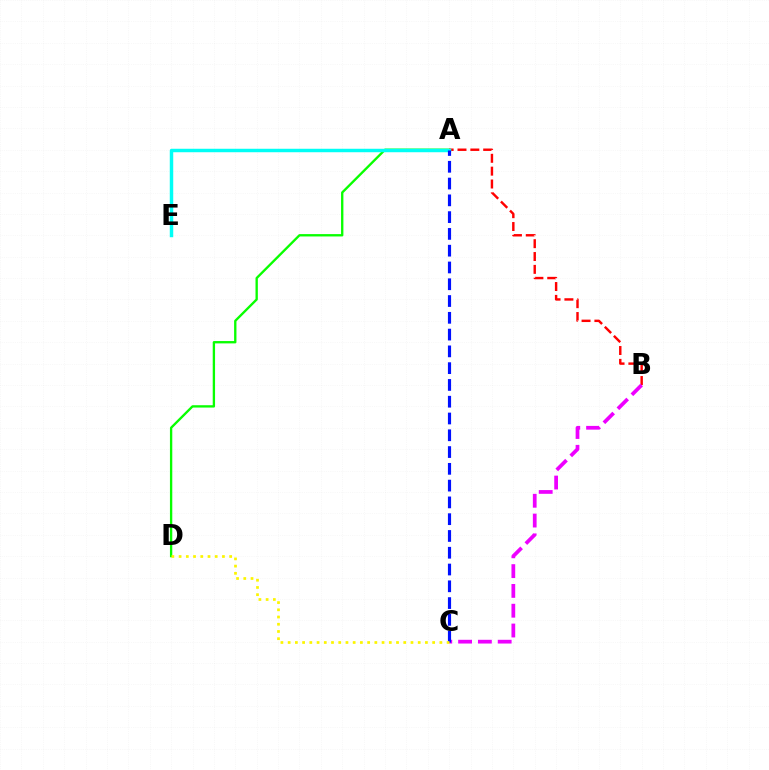{('A', 'D'): [{'color': '#08ff00', 'line_style': 'solid', 'thickness': 1.69}], ('A', 'B'): [{'color': '#ff0000', 'line_style': 'dashed', 'thickness': 1.75}], ('A', 'E'): [{'color': '#00fff6', 'line_style': 'solid', 'thickness': 2.49}], ('B', 'C'): [{'color': '#ee00ff', 'line_style': 'dashed', 'thickness': 2.69}], ('A', 'C'): [{'color': '#0010ff', 'line_style': 'dashed', 'thickness': 2.28}], ('C', 'D'): [{'color': '#fcf500', 'line_style': 'dotted', 'thickness': 1.96}]}